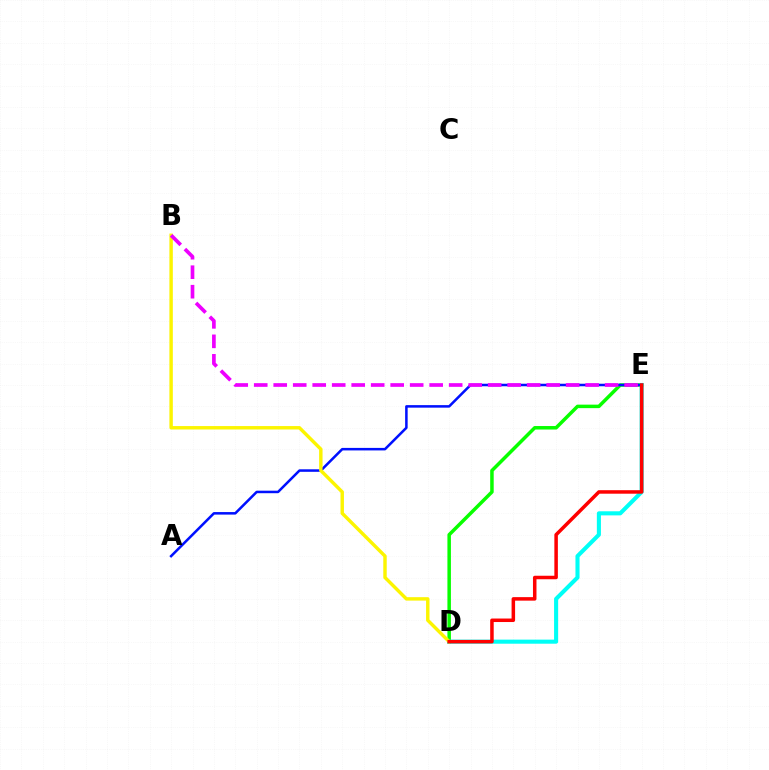{('D', 'E'): [{'color': '#08ff00', 'line_style': 'solid', 'thickness': 2.52}, {'color': '#00fff6', 'line_style': 'solid', 'thickness': 2.94}, {'color': '#ff0000', 'line_style': 'solid', 'thickness': 2.53}], ('A', 'E'): [{'color': '#0010ff', 'line_style': 'solid', 'thickness': 1.82}], ('B', 'D'): [{'color': '#fcf500', 'line_style': 'solid', 'thickness': 2.47}], ('B', 'E'): [{'color': '#ee00ff', 'line_style': 'dashed', 'thickness': 2.65}]}